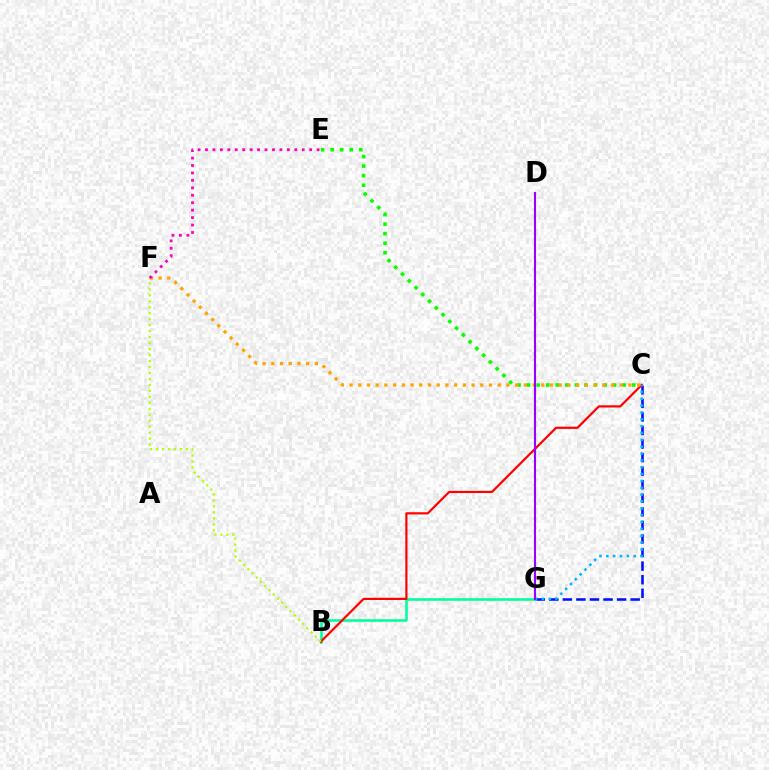{('C', 'G'): [{'color': '#0010ff', 'line_style': 'dashed', 'thickness': 1.84}, {'color': '#00b5ff', 'line_style': 'dotted', 'thickness': 1.86}], ('B', 'G'): [{'color': '#00ff9d', 'line_style': 'solid', 'thickness': 1.87}], ('C', 'E'): [{'color': '#08ff00', 'line_style': 'dotted', 'thickness': 2.6}], ('B', 'C'): [{'color': '#ff0000', 'line_style': 'solid', 'thickness': 1.58}], ('B', 'F'): [{'color': '#b3ff00', 'line_style': 'dotted', 'thickness': 1.62}], ('C', 'F'): [{'color': '#ffa500', 'line_style': 'dotted', 'thickness': 2.37}], ('E', 'F'): [{'color': '#ff00bd', 'line_style': 'dotted', 'thickness': 2.02}], ('D', 'G'): [{'color': '#9b00ff', 'line_style': 'solid', 'thickness': 1.53}]}